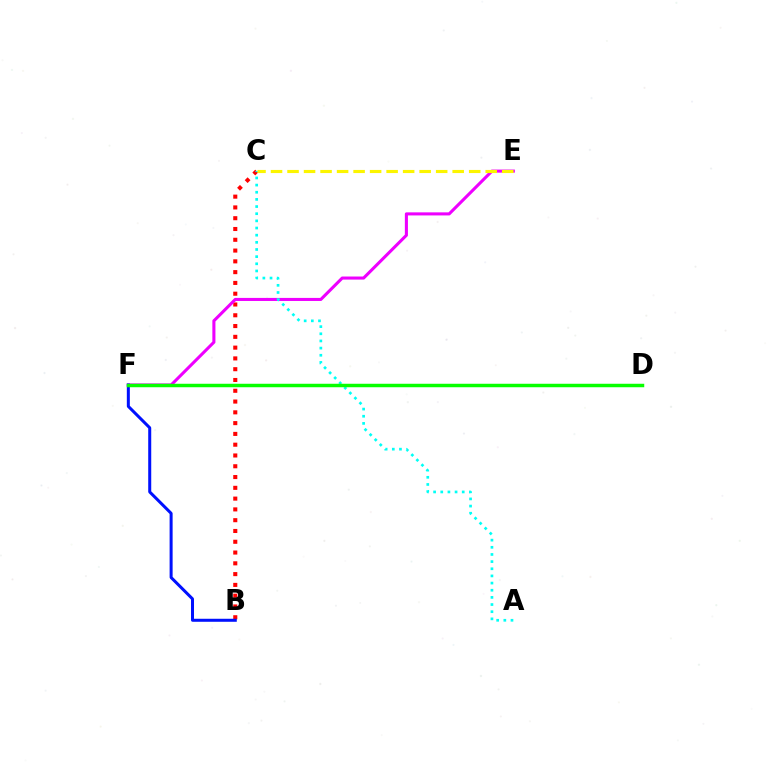{('B', 'C'): [{'color': '#ff0000', 'line_style': 'dotted', 'thickness': 2.93}], ('E', 'F'): [{'color': '#ee00ff', 'line_style': 'solid', 'thickness': 2.21}], ('A', 'C'): [{'color': '#00fff6', 'line_style': 'dotted', 'thickness': 1.94}], ('B', 'F'): [{'color': '#0010ff', 'line_style': 'solid', 'thickness': 2.17}], ('D', 'F'): [{'color': '#08ff00', 'line_style': 'solid', 'thickness': 2.5}], ('C', 'E'): [{'color': '#fcf500', 'line_style': 'dashed', 'thickness': 2.24}]}